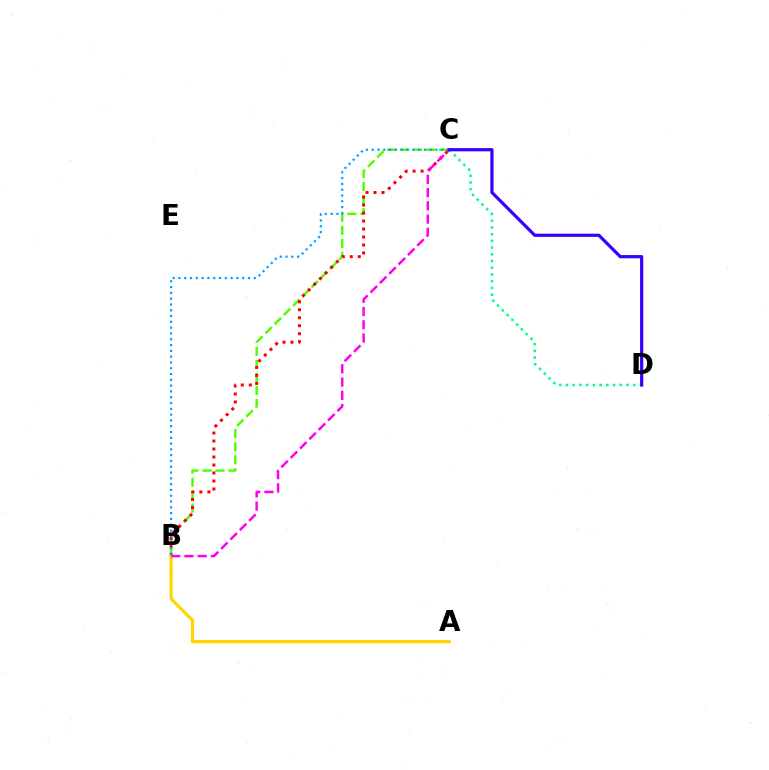{('B', 'C'): [{'color': '#4fff00', 'line_style': 'dashed', 'thickness': 1.77}, {'color': '#ff0000', 'line_style': 'dotted', 'thickness': 2.17}, {'color': '#009eff', 'line_style': 'dotted', 'thickness': 1.57}, {'color': '#ff00ed', 'line_style': 'dashed', 'thickness': 1.8}], ('A', 'B'): [{'color': '#ffd500', 'line_style': 'solid', 'thickness': 2.3}], ('C', 'D'): [{'color': '#00ff86', 'line_style': 'dotted', 'thickness': 1.83}, {'color': '#3700ff', 'line_style': 'solid', 'thickness': 2.31}]}